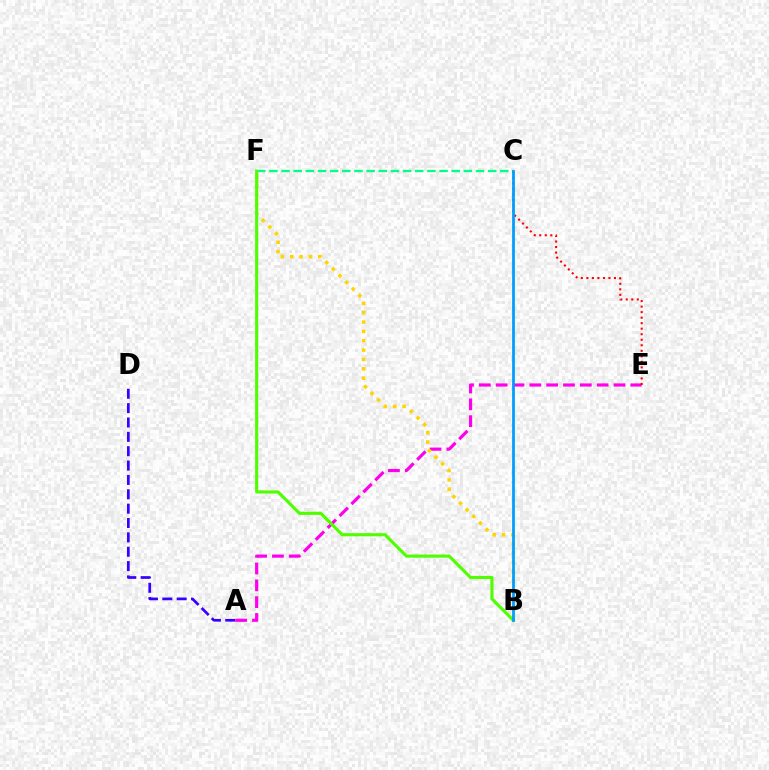{('A', 'D'): [{'color': '#3700ff', 'line_style': 'dashed', 'thickness': 1.95}], ('A', 'E'): [{'color': '#ff00ed', 'line_style': 'dashed', 'thickness': 2.29}], ('B', 'F'): [{'color': '#ffd500', 'line_style': 'dotted', 'thickness': 2.54}, {'color': '#4fff00', 'line_style': 'solid', 'thickness': 2.25}], ('C', 'E'): [{'color': '#ff0000', 'line_style': 'dotted', 'thickness': 1.5}], ('C', 'F'): [{'color': '#00ff86', 'line_style': 'dashed', 'thickness': 1.65}], ('B', 'C'): [{'color': '#009eff', 'line_style': 'solid', 'thickness': 1.99}]}